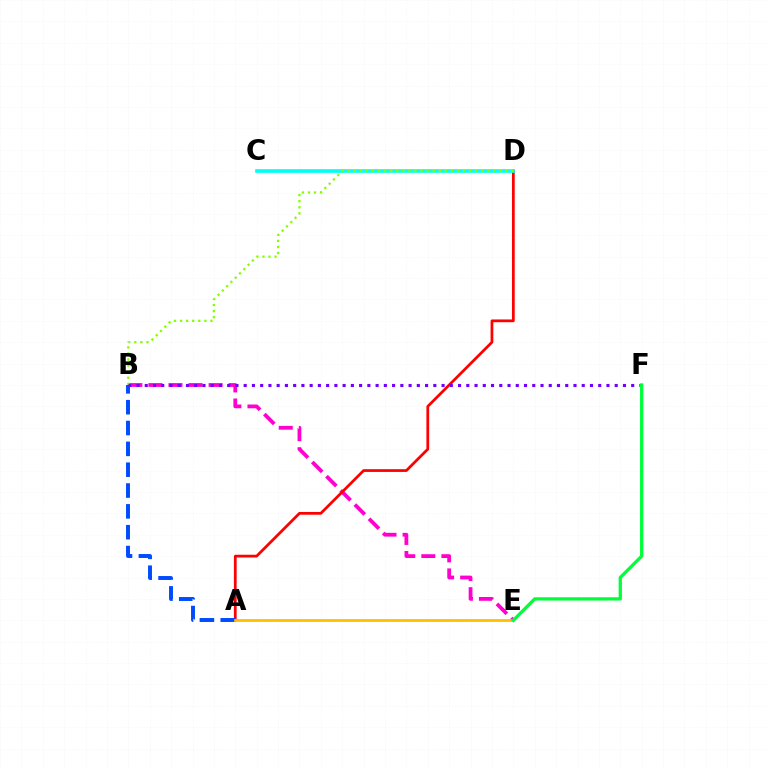{('B', 'E'): [{'color': '#ff00cf', 'line_style': 'dashed', 'thickness': 2.73}], ('A', 'D'): [{'color': '#ff0000', 'line_style': 'solid', 'thickness': 1.98}], ('C', 'D'): [{'color': '#00fff6', 'line_style': 'solid', 'thickness': 2.62}], ('B', 'D'): [{'color': '#84ff00', 'line_style': 'dotted', 'thickness': 1.65}], ('A', 'B'): [{'color': '#004bff', 'line_style': 'dashed', 'thickness': 2.83}], ('B', 'F'): [{'color': '#7200ff', 'line_style': 'dotted', 'thickness': 2.24}], ('A', 'E'): [{'color': '#ffbd00', 'line_style': 'solid', 'thickness': 1.96}], ('E', 'F'): [{'color': '#00ff39', 'line_style': 'solid', 'thickness': 2.35}]}